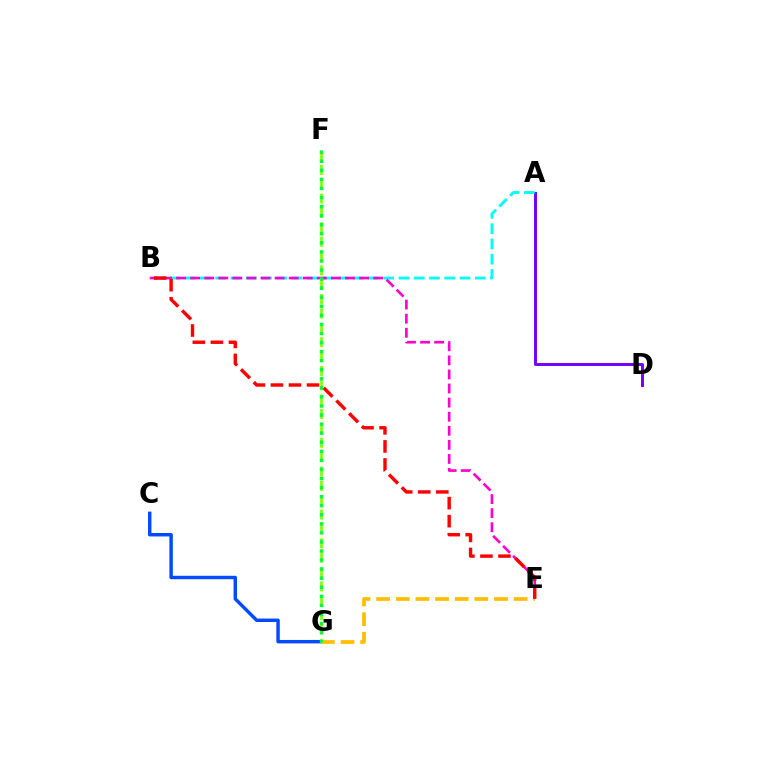{('A', 'D'): [{'color': '#7200ff', 'line_style': 'solid', 'thickness': 2.12}], ('C', 'G'): [{'color': '#004bff', 'line_style': 'solid', 'thickness': 2.47}], ('F', 'G'): [{'color': '#84ff00', 'line_style': 'dashed', 'thickness': 1.95}, {'color': '#00ff39', 'line_style': 'dotted', 'thickness': 2.46}], ('A', 'B'): [{'color': '#00fff6', 'line_style': 'dashed', 'thickness': 2.07}], ('B', 'E'): [{'color': '#ff00cf', 'line_style': 'dashed', 'thickness': 1.91}, {'color': '#ff0000', 'line_style': 'dashed', 'thickness': 2.45}], ('E', 'G'): [{'color': '#ffbd00', 'line_style': 'dashed', 'thickness': 2.67}]}